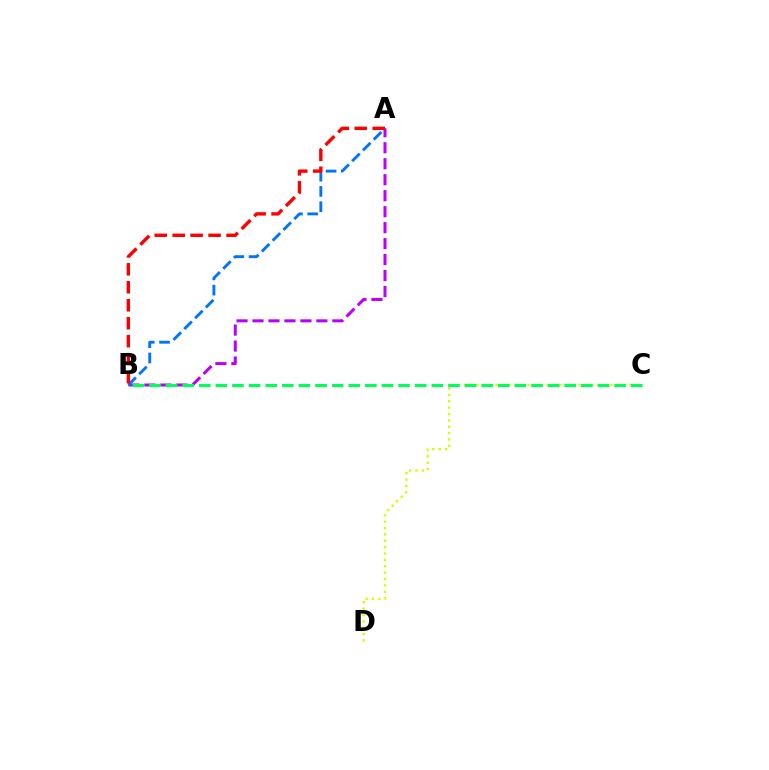{('A', 'B'): [{'color': '#b900ff', 'line_style': 'dashed', 'thickness': 2.17}, {'color': '#0074ff', 'line_style': 'dashed', 'thickness': 2.08}, {'color': '#ff0000', 'line_style': 'dashed', 'thickness': 2.44}], ('C', 'D'): [{'color': '#d1ff00', 'line_style': 'dotted', 'thickness': 1.73}], ('B', 'C'): [{'color': '#00ff5c', 'line_style': 'dashed', 'thickness': 2.26}]}